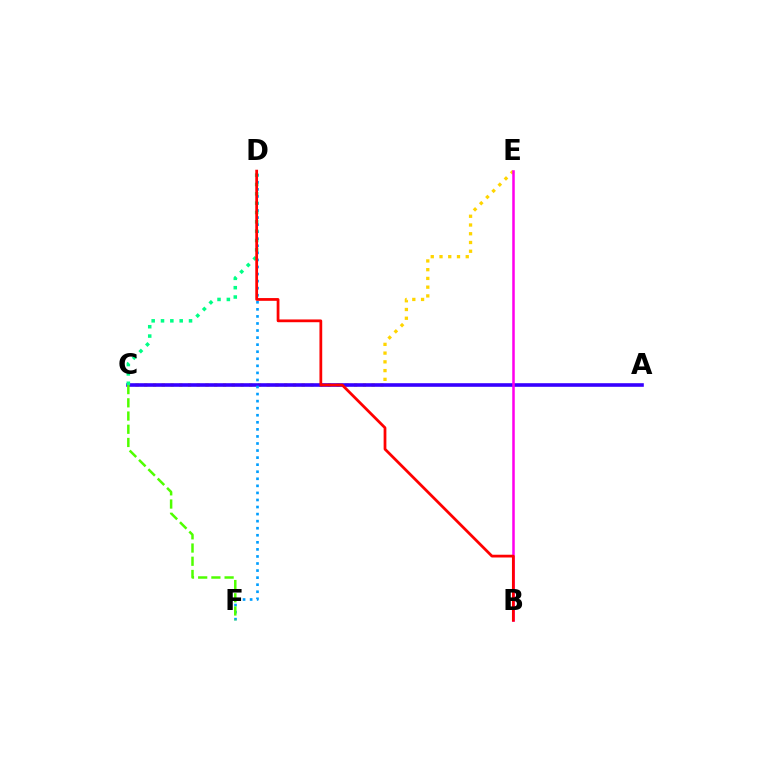{('C', 'E'): [{'color': '#ffd500', 'line_style': 'dotted', 'thickness': 2.38}], ('A', 'C'): [{'color': '#3700ff', 'line_style': 'solid', 'thickness': 2.59}], ('D', 'F'): [{'color': '#009eff', 'line_style': 'dotted', 'thickness': 1.92}], ('C', 'D'): [{'color': '#00ff86', 'line_style': 'dotted', 'thickness': 2.54}], ('B', 'E'): [{'color': '#ff00ed', 'line_style': 'solid', 'thickness': 1.82}], ('C', 'F'): [{'color': '#4fff00', 'line_style': 'dashed', 'thickness': 1.8}], ('B', 'D'): [{'color': '#ff0000', 'line_style': 'solid', 'thickness': 1.99}]}